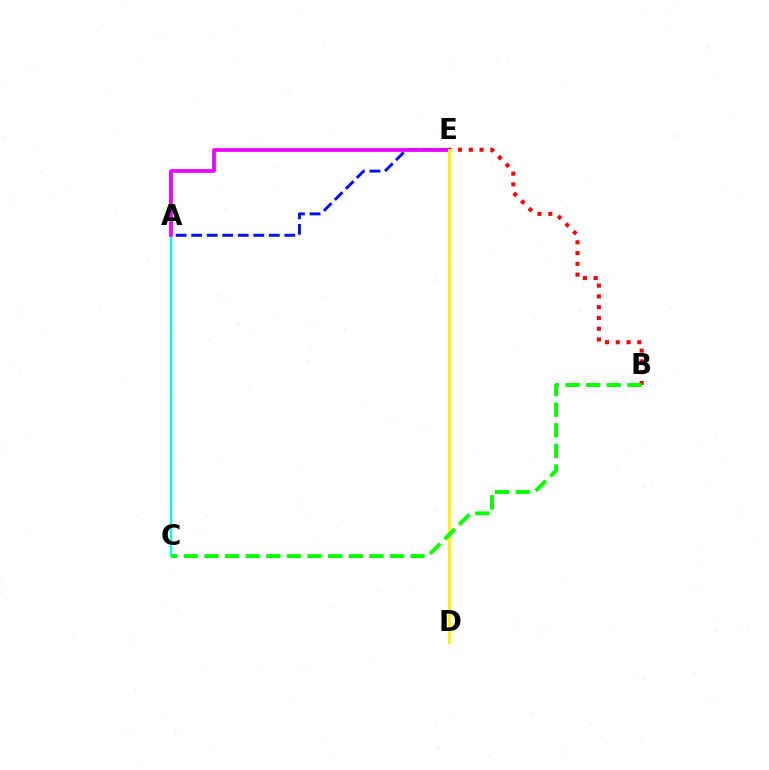{('A', 'C'): [{'color': '#00fff6', 'line_style': 'solid', 'thickness': 1.66}], ('A', 'E'): [{'color': '#0010ff', 'line_style': 'dashed', 'thickness': 2.11}, {'color': '#ee00ff', 'line_style': 'solid', 'thickness': 2.69}], ('B', 'E'): [{'color': '#ff0000', 'line_style': 'dotted', 'thickness': 2.93}], ('D', 'E'): [{'color': '#fcf500', 'line_style': 'solid', 'thickness': 2.24}], ('B', 'C'): [{'color': '#08ff00', 'line_style': 'dashed', 'thickness': 2.8}]}